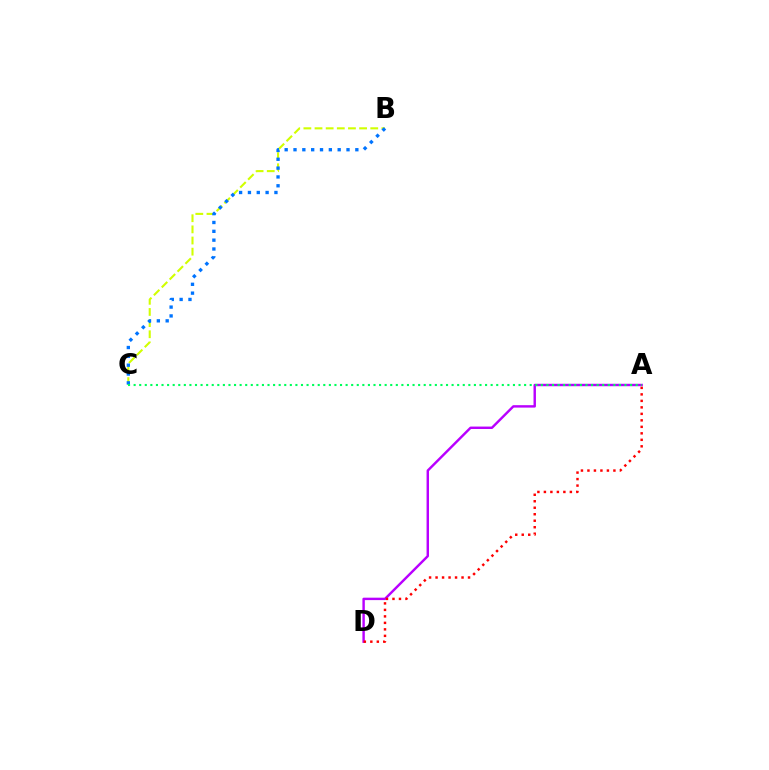{('A', 'D'): [{'color': '#b900ff', 'line_style': 'solid', 'thickness': 1.75}, {'color': '#ff0000', 'line_style': 'dotted', 'thickness': 1.76}], ('B', 'C'): [{'color': '#d1ff00', 'line_style': 'dashed', 'thickness': 1.51}, {'color': '#0074ff', 'line_style': 'dotted', 'thickness': 2.4}], ('A', 'C'): [{'color': '#00ff5c', 'line_style': 'dotted', 'thickness': 1.52}]}